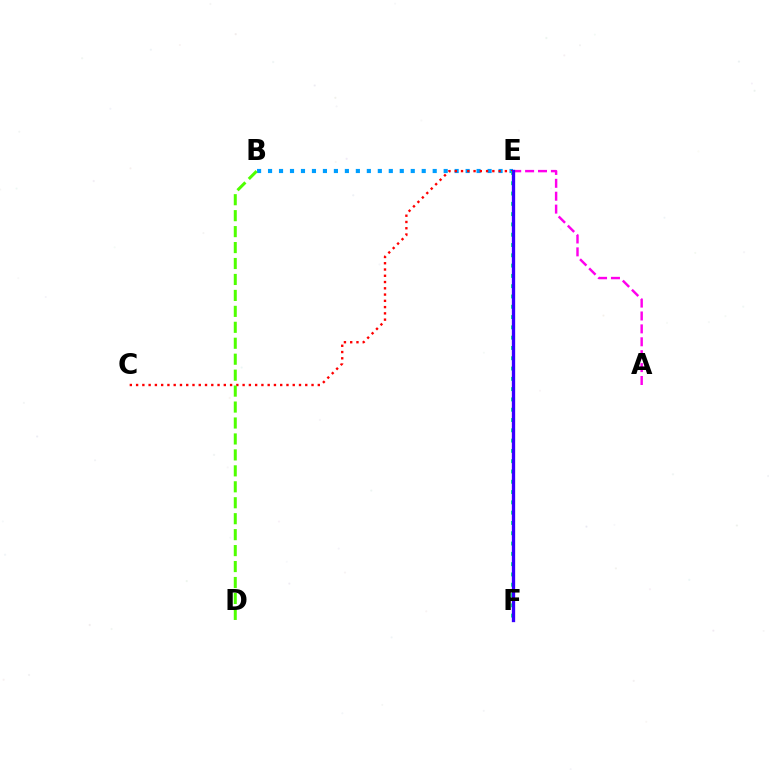{('B', 'E'): [{'color': '#009eff', 'line_style': 'dotted', 'thickness': 2.98}], ('C', 'E'): [{'color': '#ff0000', 'line_style': 'dotted', 'thickness': 1.7}], ('A', 'E'): [{'color': '#ff00ed', 'line_style': 'dashed', 'thickness': 1.75}], ('E', 'F'): [{'color': '#ffd500', 'line_style': 'dashed', 'thickness': 2.19}, {'color': '#00ff86', 'line_style': 'dotted', 'thickness': 2.8}, {'color': '#3700ff', 'line_style': 'solid', 'thickness': 2.38}], ('B', 'D'): [{'color': '#4fff00', 'line_style': 'dashed', 'thickness': 2.17}]}